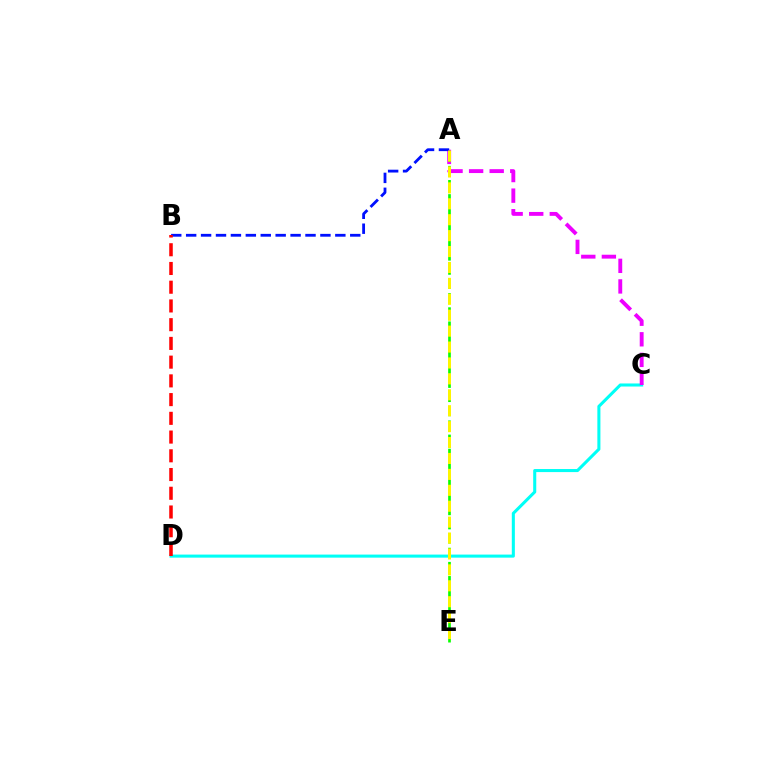{('C', 'D'): [{'color': '#00fff6', 'line_style': 'solid', 'thickness': 2.2}], ('A', 'C'): [{'color': '#ee00ff', 'line_style': 'dashed', 'thickness': 2.8}], ('A', 'B'): [{'color': '#0010ff', 'line_style': 'dashed', 'thickness': 2.03}], ('B', 'D'): [{'color': '#ff0000', 'line_style': 'dashed', 'thickness': 2.54}], ('A', 'E'): [{'color': '#08ff00', 'line_style': 'dashed', 'thickness': 1.92}, {'color': '#fcf500', 'line_style': 'dashed', 'thickness': 2.16}]}